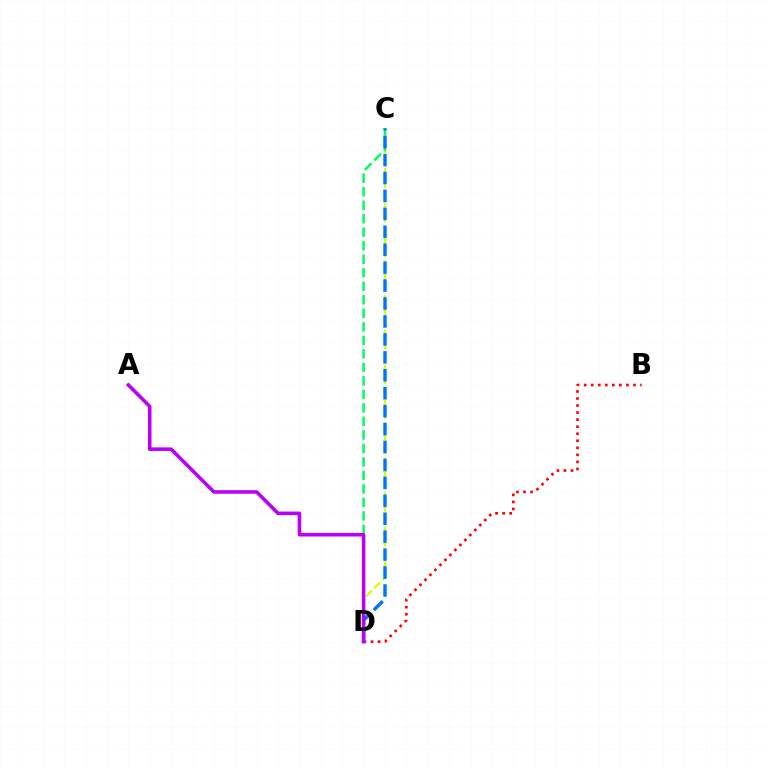{('B', 'D'): [{'color': '#ff0000', 'line_style': 'dotted', 'thickness': 1.91}], ('C', 'D'): [{'color': '#d1ff00', 'line_style': 'dashed', 'thickness': 1.57}, {'color': '#00ff5c', 'line_style': 'dashed', 'thickness': 1.84}, {'color': '#0074ff', 'line_style': 'dashed', 'thickness': 2.44}], ('A', 'D'): [{'color': '#b900ff', 'line_style': 'solid', 'thickness': 2.57}]}